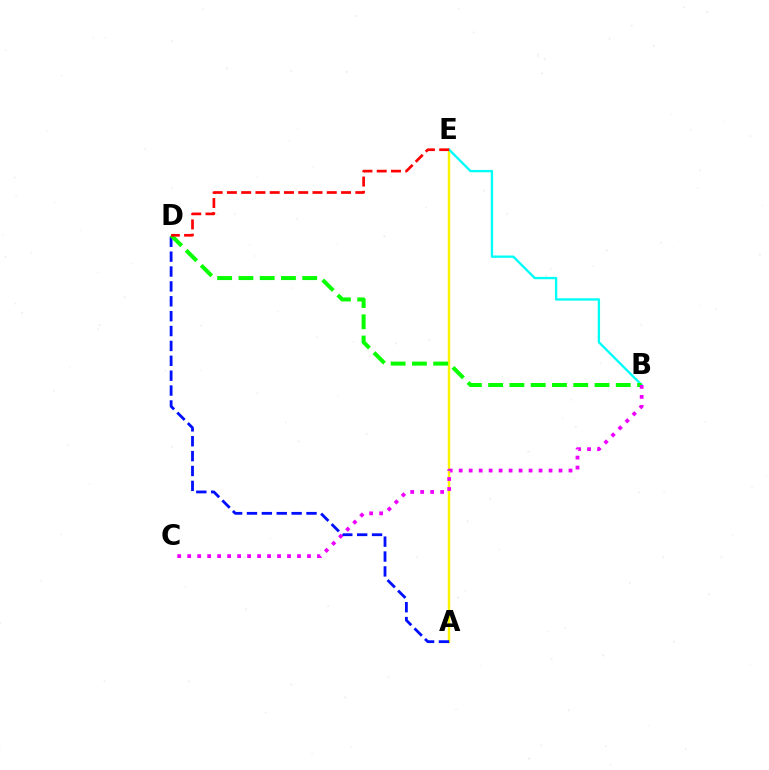{('A', 'E'): [{'color': '#fcf500', 'line_style': 'solid', 'thickness': 1.74}], ('B', 'E'): [{'color': '#00fff6', 'line_style': 'solid', 'thickness': 1.69}], ('A', 'D'): [{'color': '#0010ff', 'line_style': 'dashed', 'thickness': 2.02}], ('B', 'D'): [{'color': '#08ff00', 'line_style': 'dashed', 'thickness': 2.89}], ('D', 'E'): [{'color': '#ff0000', 'line_style': 'dashed', 'thickness': 1.94}], ('B', 'C'): [{'color': '#ee00ff', 'line_style': 'dotted', 'thickness': 2.71}]}